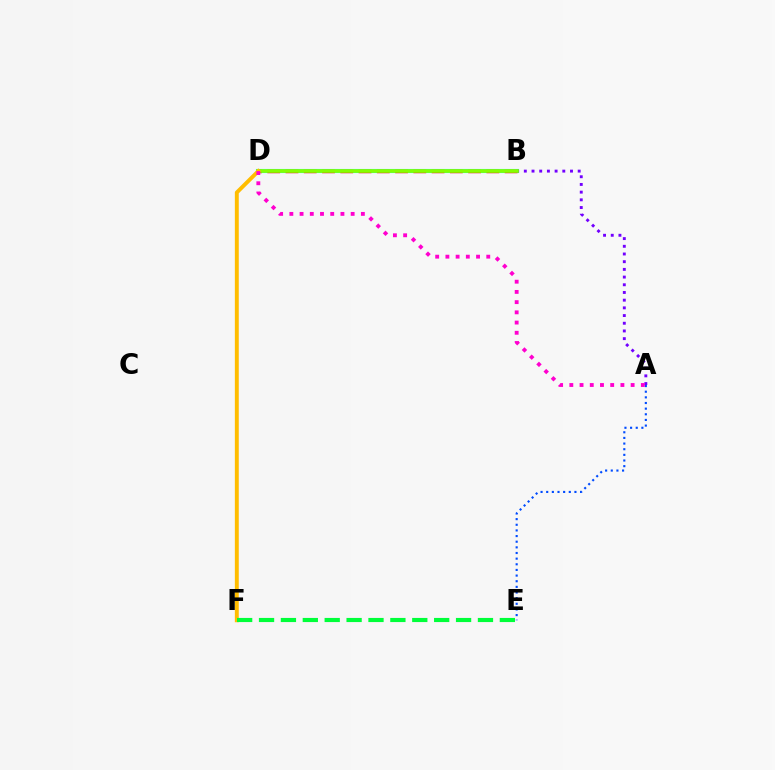{('B', 'D'): [{'color': '#00fff6', 'line_style': 'solid', 'thickness': 2.96}, {'color': '#ff0000', 'line_style': 'dashed', 'thickness': 2.48}, {'color': '#84ff00', 'line_style': 'solid', 'thickness': 2.66}], ('A', 'B'): [{'color': '#7200ff', 'line_style': 'dotted', 'thickness': 2.09}], ('A', 'E'): [{'color': '#004bff', 'line_style': 'dotted', 'thickness': 1.53}], ('D', 'F'): [{'color': '#ffbd00', 'line_style': 'solid', 'thickness': 2.82}], ('E', 'F'): [{'color': '#00ff39', 'line_style': 'dashed', 'thickness': 2.97}], ('A', 'D'): [{'color': '#ff00cf', 'line_style': 'dotted', 'thickness': 2.78}]}